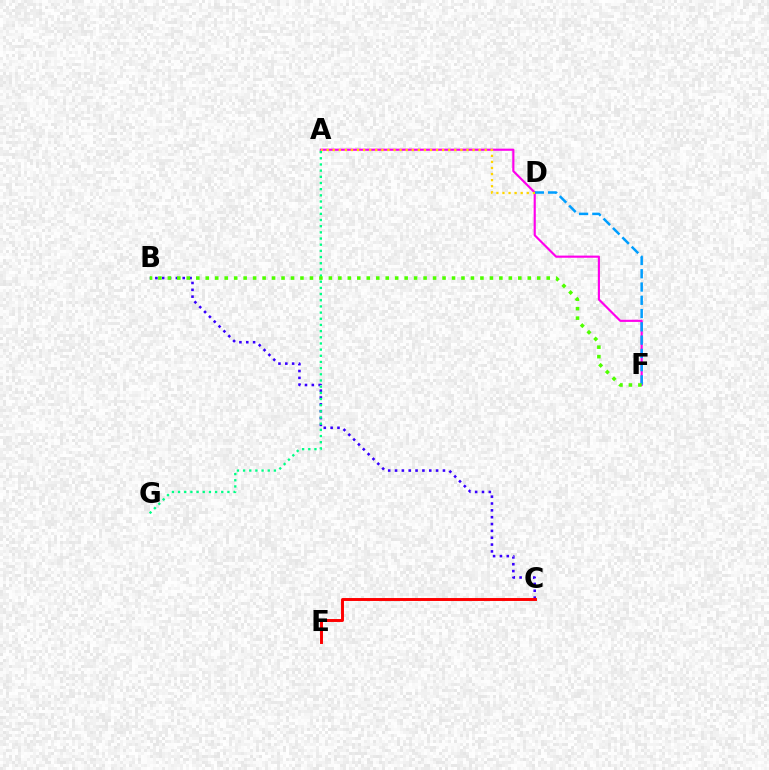{('A', 'F'): [{'color': '#ff00ed', 'line_style': 'solid', 'thickness': 1.55}], ('D', 'F'): [{'color': '#009eff', 'line_style': 'dashed', 'thickness': 1.8}], ('B', 'C'): [{'color': '#3700ff', 'line_style': 'dotted', 'thickness': 1.86}], ('A', 'D'): [{'color': '#ffd500', 'line_style': 'dotted', 'thickness': 1.65}], ('A', 'G'): [{'color': '#00ff86', 'line_style': 'dotted', 'thickness': 1.68}], ('B', 'F'): [{'color': '#4fff00', 'line_style': 'dotted', 'thickness': 2.57}], ('C', 'E'): [{'color': '#ff0000', 'line_style': 'solid', 'thickness': 2.11}]}